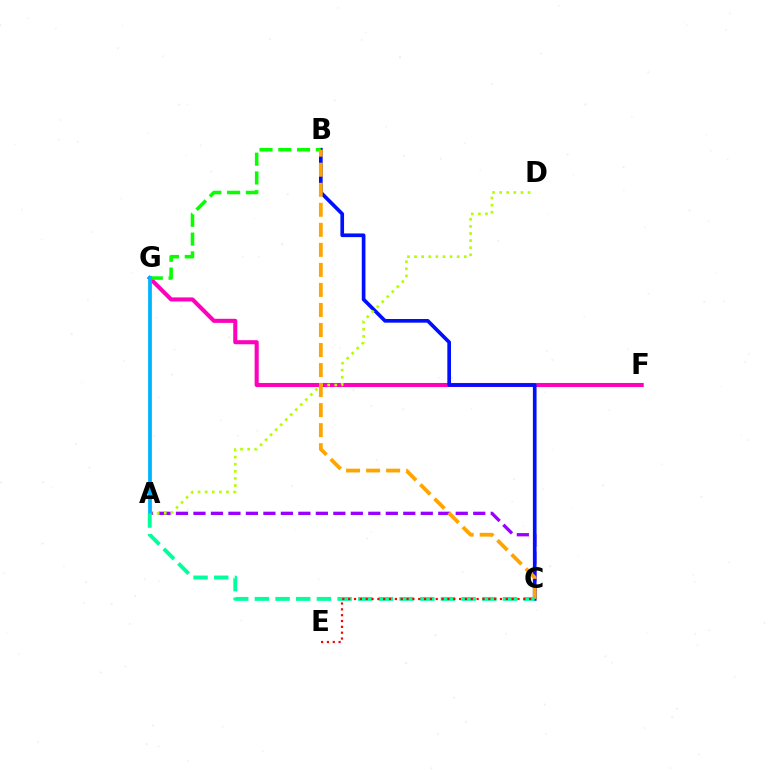{('A', 'C'): [{'color': '#9b00ff', 'line_style': 'dashed', 'thickness': 2.38}, {'color': '#00ff9d', 'line_style': 'dashed', 'thickness': 2.81}], ('F', 'G'): [{'color': '#ff00bd', 'line_style': 'solid', 'thickness': 2.93}], ('B', 'C'): [{'color': '#0010ff', 'line_style': 'solid', 'thickness': 2.64}, {'color': '#ffa500', 'line_style': 'dashed', 'thickness': 2.72}], ('B', 'G'): [{'color': '#08ff00', 'line_style': 'dashed', 'thickness': 2.55}], ('A', 'D'): [{'color': '#b3ff00', 'line_style': 'dotted', 'thickness': 1.93}], ('A', 'G'): [{'color': '#00b5ff', 'line_style': 'solid', 'thickness': 2.72}], ('C', 'E'): [{'color': '#ff0000', 'line_style': 'dotted', 'thickness': 1.59}]}